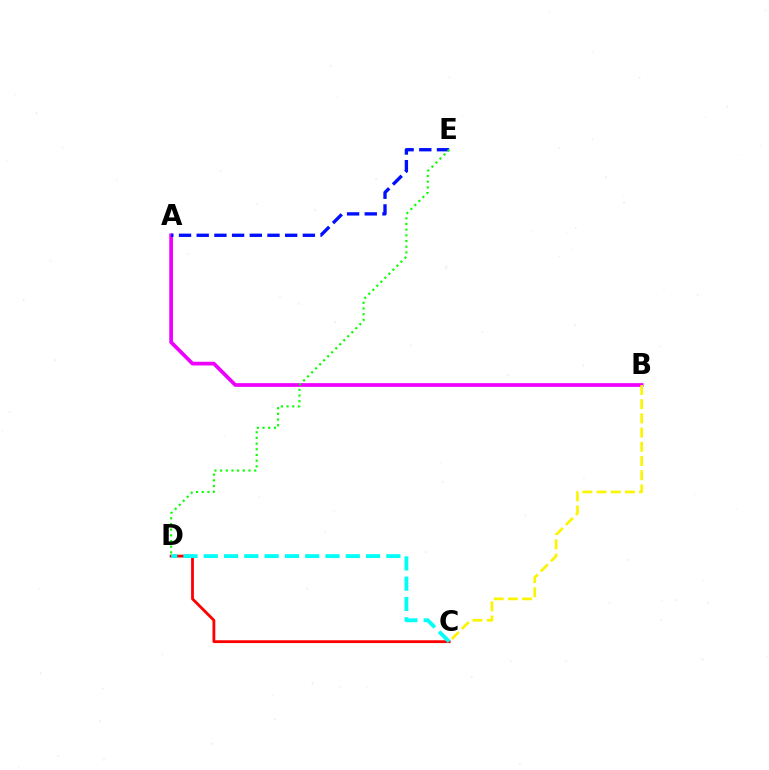{('C', 'D'): [{'color': '#ff0000', 'line_style': 'solid', 'thickness': 2.02}, {'color': '#00fff6', 'line_style': 'dashed', 'thickness': 2.76}], ('A', 'B'): [{'color': '#ee00ff', 'line_style': 'solid', 'thickness': 2.67}], ('A', 'E'): [{'color': '#0010ff', 'line_style': 'dashed', 'thickness': 2.4}], ('B', 'C'): [{'color': '#fcf500', 'line_style': 'dashed', 'thickness': 1.93}], ('D', 'E'): [{'color': '#08ff00', 'line_style': 'dotted', 'thickness': 1.54}]}